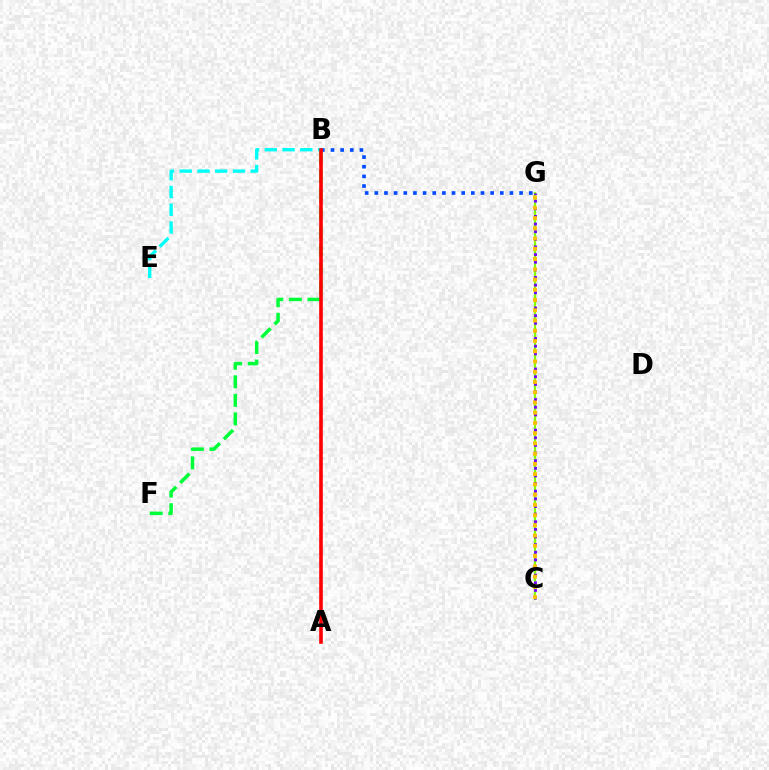{('A', 'B'): [{'color': '#ff00cf', 'line_style': 'dashed', 'thickness': 1.7}, {'color': '#ff0000', 'line_style': 'solid', 'thickness': 2.57}], ('C', 'G'): [{'color': '#84ff00', 'line_style': 'solid', 'thickness': 1.61}, {'color': '#7200ff', 'line_style': 'dotted', 'thickness': 2.07}, {'color': '#ffbd00', 'line_style': 'dotted', 'thickness': 2.78}], ('B', 'E'): [{'color': '#00fff6', 'line_style': 'dashed', 'thickness': 2.41}], ('B', 'F'): [{'color': '#00ff39', 'line_style': 'dashed', 'thickness': 2.52}], ('B', 'G'): [{'color': '#004bff', 'line_style': 'dotted', 'thickness': 2.62}]}